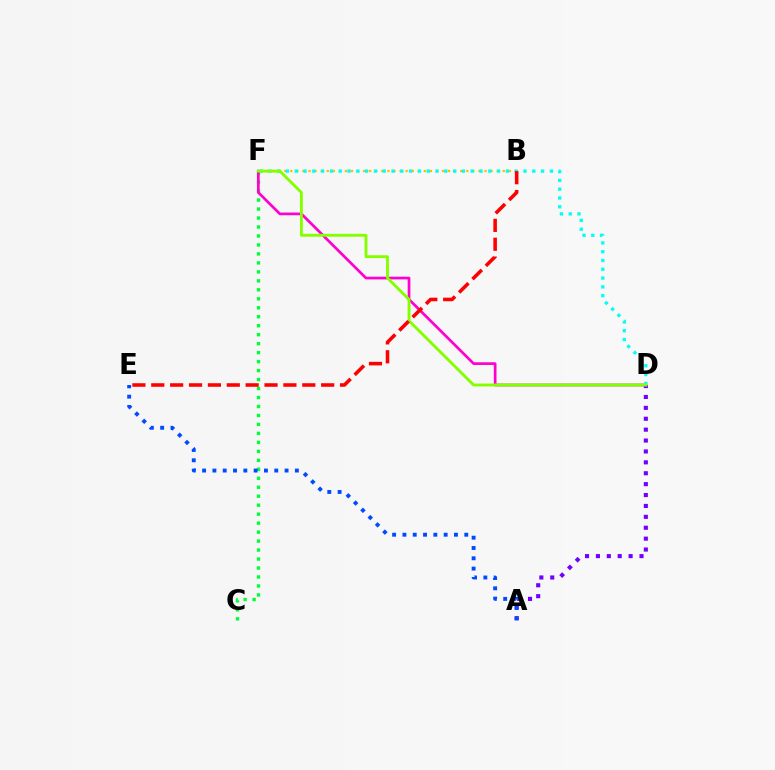{('A', 'D'): [{'color': '#7200ff', 'line_style': 'dotted', 'thickness': 2.96}], ('C', 'F'): [{'color': '#00ff39', 'line_style': 'dotted', 'thickness': 2.44}], ('B', 'F'): [{'color': '#ffbd00', 'line_style': 'dotted', 'thickness': 1.65}], ('A', 'E'): [{'color': '#004bff', 'line_style': 'dotted', 'thickness': 2.8}], ('D', 'F'): [{'color': '#ff00cf', 'line_style': 'solid', 'thickness': 1.95}, {'color': '#00fff6', 'line_style': 'dotted', 'thickness': 2.39}, {'color': '#84ff00', 'line_style': 'solid', 'thickness': 2.07}], ('B', 'E'): [{'color': '#ff0000', 'line_style': 'dashed', 'thickness': 2.56}]}